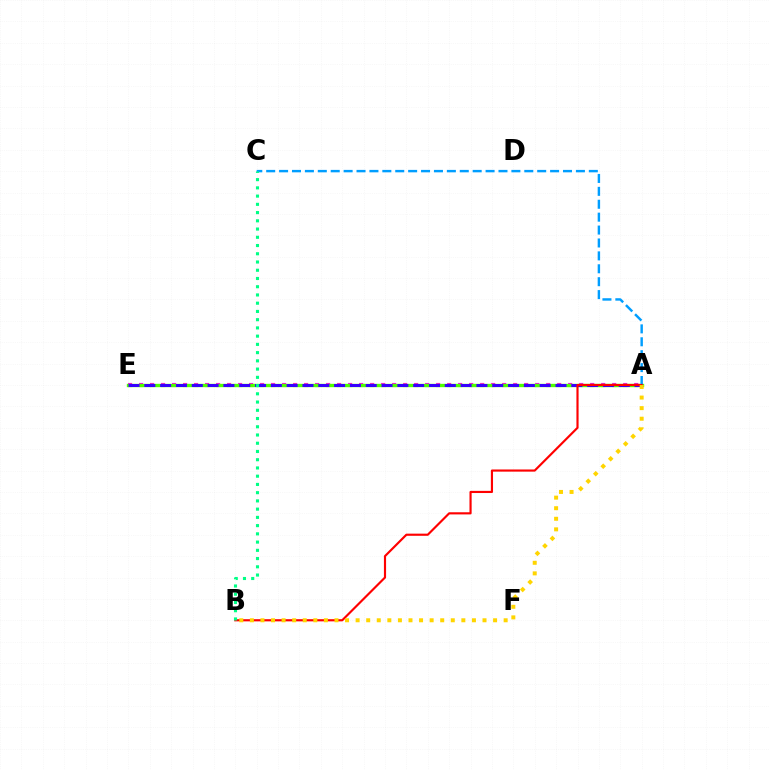{('A', 'E'): [{'color': '#ff00ed', 'line_style': 'dotted', 'thickness': 2.99}, {'color': '#4fff00', 'line_style': 'solid', 'thickness': 2.42}, {'color': '#3700ff', 'line_style': 'dashed', 'thickness': 2.15}], ('A', 'C'): [{'color': '#009eff', 'line_style': 'dashed', 'thickness': 1.75}], ('A', 'B'): [{'color': '#ff0000', 'line_style': 'solid', 'thickness': 1.55}, {'color': '#ffd500', 'line_style': 'dotted', 'thickness': 2.87}], ('B', 'C'): [{'color': '#00ff86', 'line_style': 'dotted', 'thickness': 2.24}]}